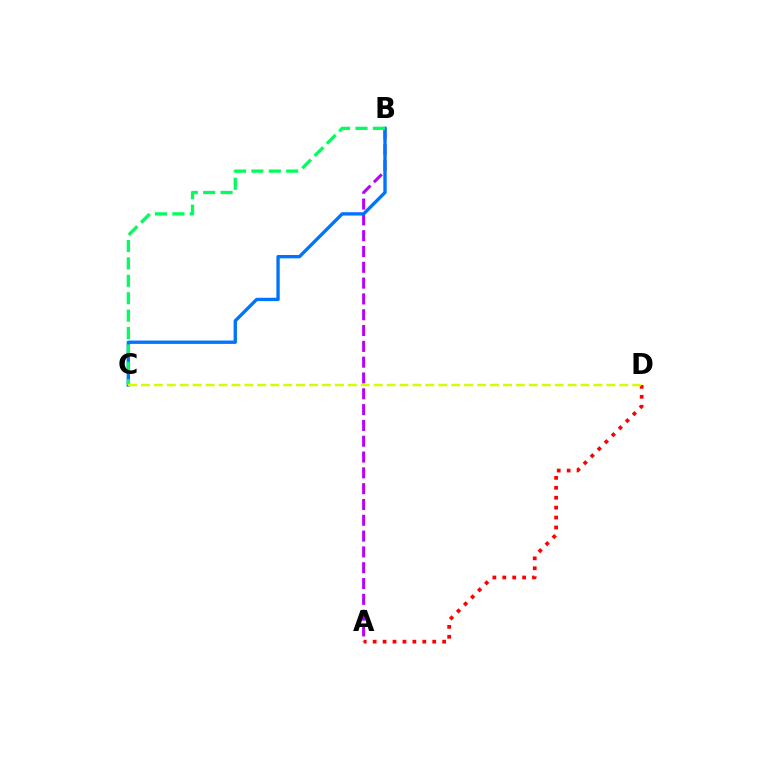{('A', 'B'): [{'color': '#b900ff', 'line_style': 'dashed', 'thickness': 2.15}], ('B', 'C'): [{'color': '#0074ff', 'line_style': 'solid', 'thickness': 2.41}, {'color': '#00ff5c', 'line_style': 'dashed', 'thickness': 2.36}], ('A', 'D'): [{'color': '#ff0000', 'line_style': 'dotted', 'thickness': 2.7}], ('C', 'D'): [{'color': '#d1ff00', 'line_style': 'dashed', 'thickness': 1.76}]}